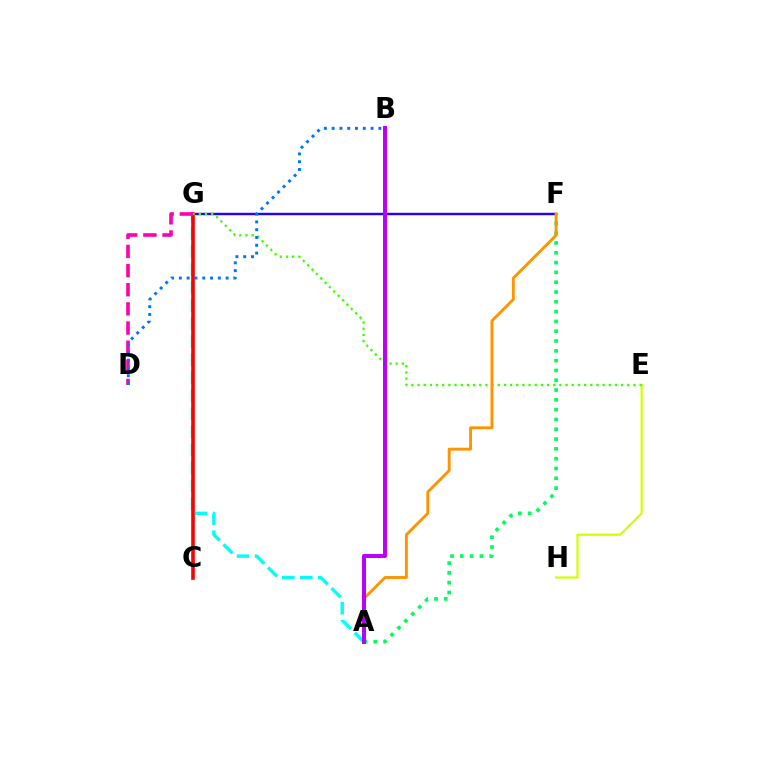{('A', 'F'): [{'color': '#00ff5c', 'line_style': 'dotted', 'thickness': 2.66}, {'color': '#ff9400', 'line_style': 'solid', 'thickness': 2.09}], ('F', 'G'): [{'color': '#2500ff', 'line_style': 'solid', 'thickness': 1.75}], ('A', 'G'): [{'color': '#00fff6', 'line_style': 'dashed', 'thickness': 2.45}], ('E', 'H'): [{'color': '#d1ff00', 'line_style': 'solid', 'thickness': 1.6}], ('C', 'G'): [{'color': '#ff0000', 'line_style': 'solid', 'thickness': 2.6}], ('E', 'G'): [{'color': '#3dff00', 'line_style': 'dotted', 'thickness': 1.68}], ('A', 'B'): [{'color': '#b900ff', 'line_style': 'solid', 'thickness': 2.86}], ('D', 'G'): [{'color': '#ff00ac', 'line_style': 'dashed', 'thickness': 2.6}], ('B', 'D'): [{'color': '#0074ff', 'line_style': 'dotted', 'thickness': 2.12}]}